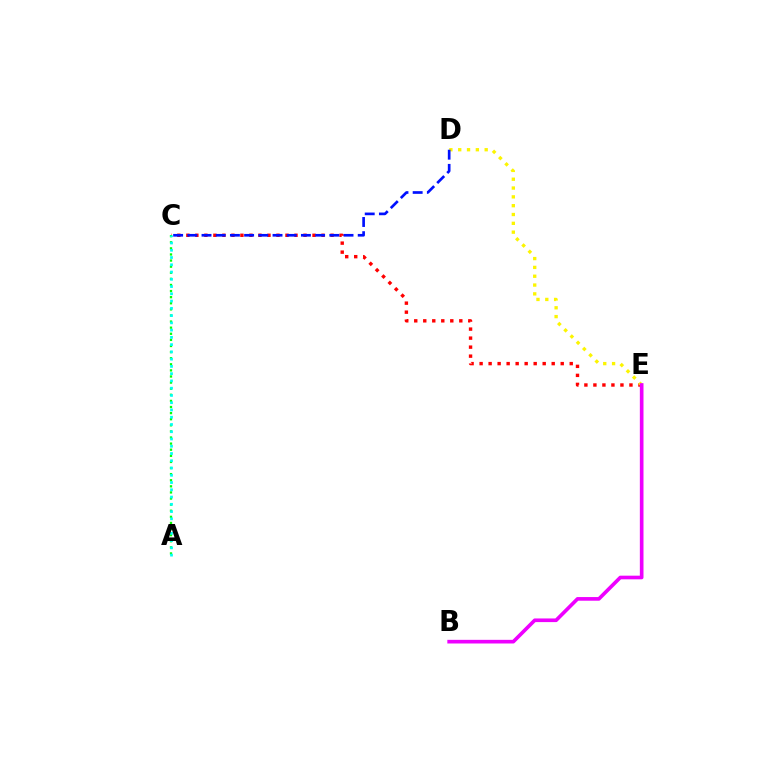{('C', 'E'): [{'color': '#ff0000', 'line_style': 'dotted', 'thickness': 2.45}], ('A', 'C'): [{'color': '#08ff00', 'line_style': 'dotted', 'thickness': 1.66}, {'color': '#00fff6', 'line_style': 'dotted', 'thickness': 1.97}], ('D', 'E'): [{'color': '#fcf500', 'line_style': 'dotted', 'thickness': 2.4}], ('C', 'D'): [{'color': '#0010ff', 'line_style': 'dashed', 'thickness': 1.93}], ('B', 'E'): [{'color': '#ee00ff', 'line_style': 'solid', 'thickness': 2.63}]}